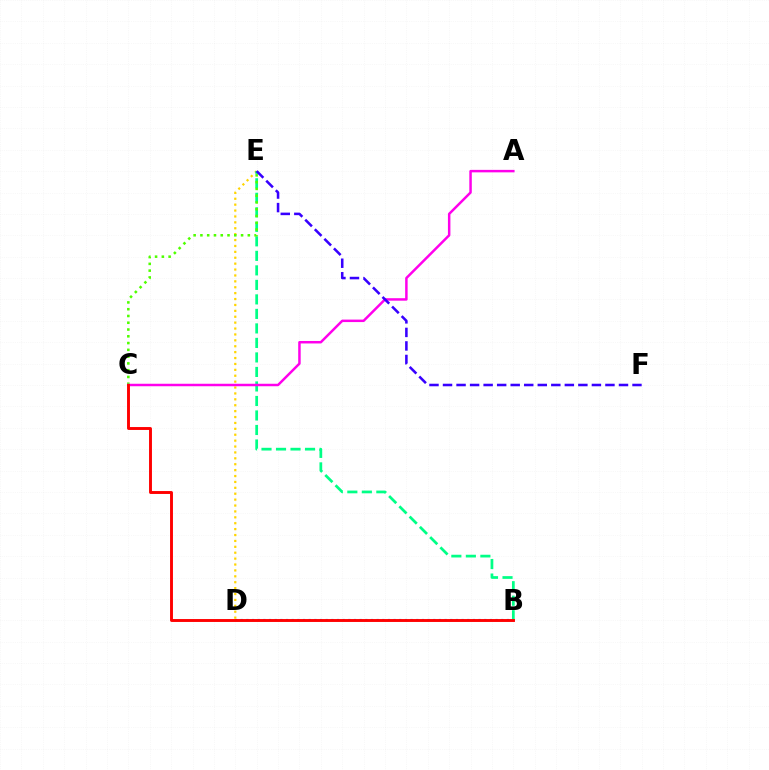{('D', 'E'): [{'color': '#ffd500', 'line_style': 'dotted', 'thickness': 1.6}], ('B', 'E'): [{'color': '#00ff86', 'line_style': 'dashed', 'thickness': 1.97}], ('C', 'E'): [{'color': '#4fff00', 'line_style': 'dotted', 'thickness': 1.84}], ('B', 'D'): [{'color': '#009eff', 'line_style': 'dotted', 'thickness': 1.54}], ('A', 'C'): [{'color': '#ff00ed', 'line_style': 'solid', 'thickness': 1.79}], ('E', 'F'): [{'color': '#3700ff', 'line_style': 'dashed', 'thickness': 1.84}], ('B', 'C'): [{'color': '#ff0000', 'line_style': 'solid', 'thickness': 2.09}]}